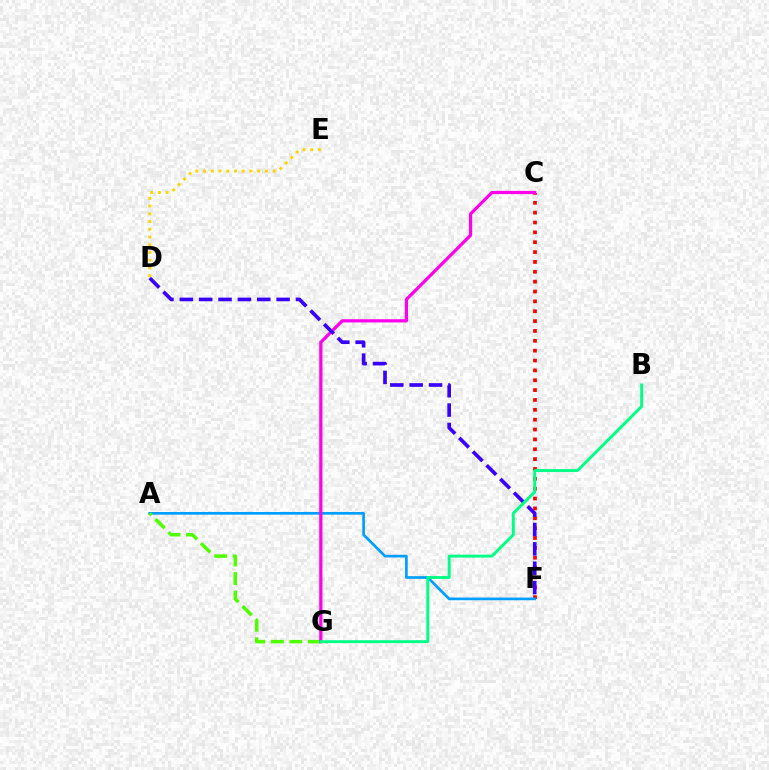{('C', 'F'): [{'color': '#ff0000', 'line_style': 'dotted', 'thickness': 2.68}], ('A', 'F'): [{'color': '#009eff', 'line_style': 'solid', 'thickness': 1.92}], ('A', 'G'): [{'color': '#4fff00', 'line_style': 'dashed', 'thickness': 2.52}], ('C', 'G'): [{'color': '#ff00ed', 'line_style': 'solid', 'thickness': 2.31}], ('D', 'F'): [{'color': '#3700ff', 'line_style': 'dashed', 'thickness': 2.63}], ('B', 'G'): [{'color': '#00ff86', 'line_style': 'solid', 'thickness': 2.11}], ('D', 'E'): [{'color': '#ffd500', 'line_style': 'dotted', 'thickness': 2.1}]}